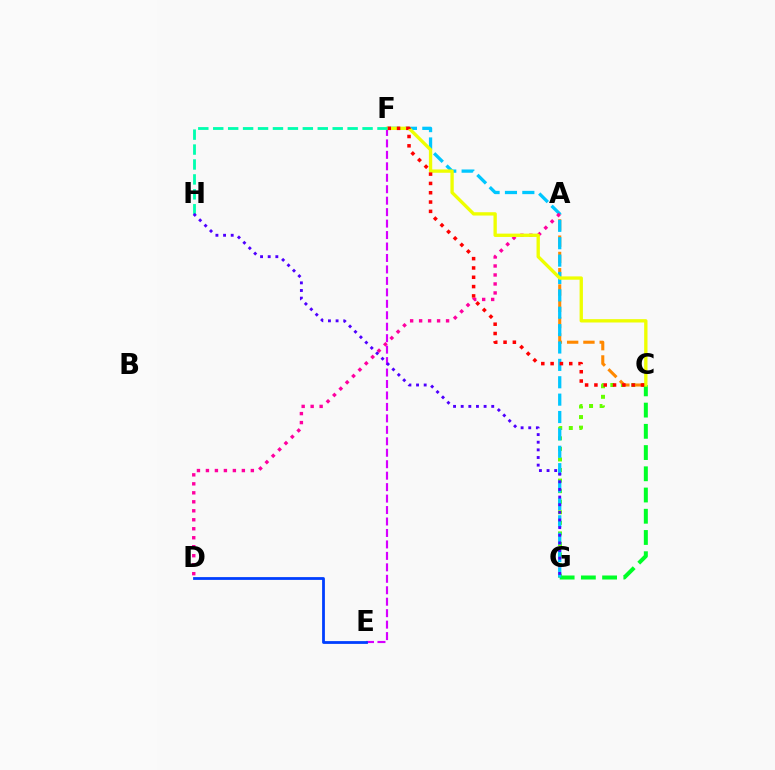{('C', 'G'): [{'color': '#66ff00', 'line_style': 'dotted', 'thickness': 2.87}, {'color': '#00ff27', 'line_style': 'dashed', 'thickness': 2.88}], ('A', 'C'): [{'color': '#ff8800', 'line_style': 'dashed', 'thickness': 2.21}], ('F', 'G'): [{'color': '#00c7ff', 'line_style': 'dashed', 'thickness': 2.36}], ('E', 'F'): [{'color': '#d600ff', 'line_style': 'dashed', 'thickness': 1.56}], ('A', 'D'): [{'color': '#ff00a0', 'line_style': 'dotted', 'thickness': 2.44}], ('C', 'F'): [{'color': '#eeff00', 'line_style': 'solid', 'thickness': 2.4}, {'color': '#ff0000', 'line_style': 'dotted', 'thickness': 2.53}], ('D', 'E'): [{'color': '#003fff', 'line_style': 'solid', 'thickness': 2.01}], ('F', 'H'): [{'color': '#00ffaf', 'line_style': 'dashed', 'thickness': 2.03}], ('G', 'H'): [{'color': '#4f00ff', 'line_style': 'dotted', 'thickness': 2.07}]}